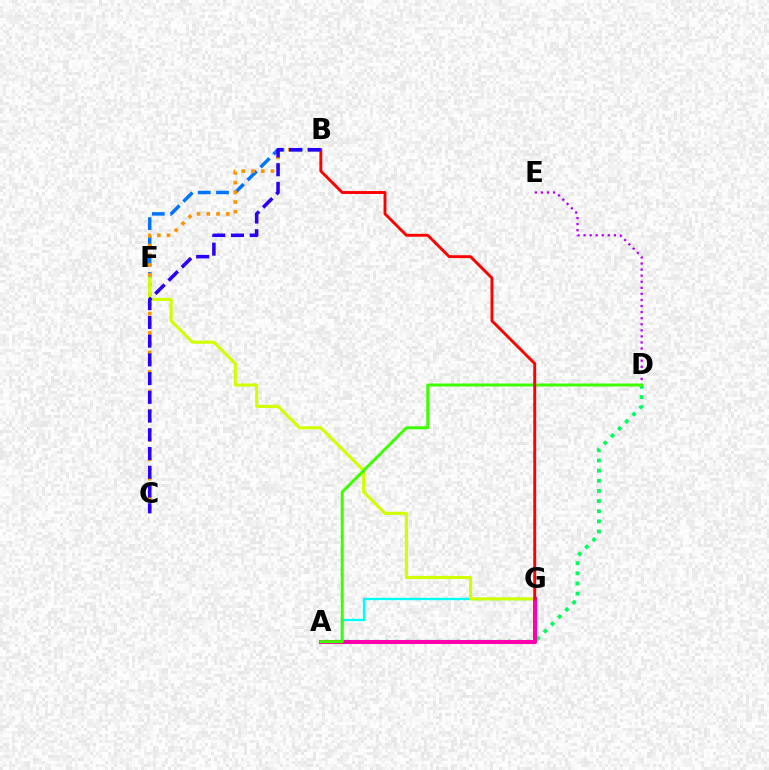{('A', 'G'): [{'color': '#00fff6', 'line_style': 'solid', 'thickness': 1.67}, {'color': '#ff00ac', 'line_style': 'solid', 'thickness': 2.91}], ('D', 'E'): [{'color': '#b900ff', 'line_style': 'dotted', 'thickness': 1.65}], ('A', 'D'): [{'color': '#00ff5c', 'line_style': 'dotted', 'thickness': 2.76}, {'color': '#3dff00', 'line_style': 'solid', 'thickness': 2.14}], ('B', 'F'): [{'color': '#0074ff', 'line_style': 'dashed', 'thickness': 2.48}], ('B', 'C'): [{'color': '#ff9400', 'line_style': 'dotted', 'thickness': 2.64}, {'color': '#2500ff', 'line_style': 'dashed', 'thickness': 2.54}], ('F', 'G'): [{'color': '#d1ff00', 'line_style': 'solid', 'thickness': 2.23}], ('B', 'G'): [{'color': '#ff0000', 'line_style': 'solid', 'thickness': 2.08}]}